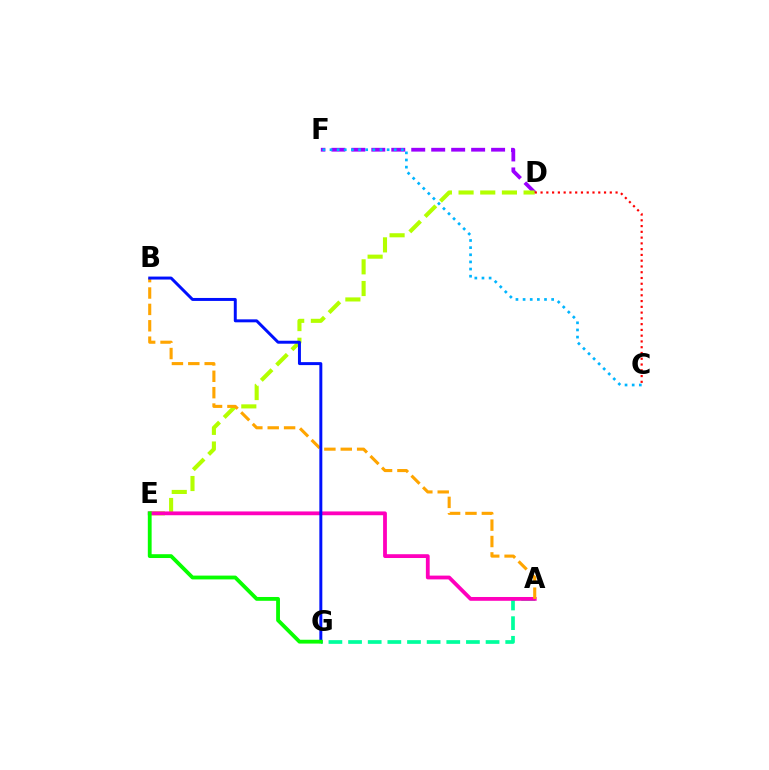{('D', 'F'): [{'color': '#9b00ff', 'line_style': 'dashed', 'thickness': 2.71}], ('A', 'G'): [{'color': '#00ff9d', 'line_style': 'dashed', 'thickness': 2.67}], ('D', 'E'): [{'color': '#b3ff00', 'line_style': 'dashed', 'thickness': 2.94}], ('A', 'E'): [{'color': '#ff00bd', 'line_style': 'solid', 'thickness': 2.73}], ('A', 'B'): [{'color': '#ffa500', 'line_style': 'dashed', 'thickness': 2.23}], ('C', 'D'): [{'color': '#ff0000', 'line_style': 'dotted', 'thickness': 1.57}], ('B', 'G'): [{'color': '#0010ff', 'line_style': 'solid', 'thickness': 2.13}], ('E', 'G'): [{'color': '#08ff00', 'line_style': 'solid', 'thickness': 2.75}], ('C', 'F'): [{'color': '#00b5ff', 'line_style': 'dotted', 'thickness': 1.94}]}